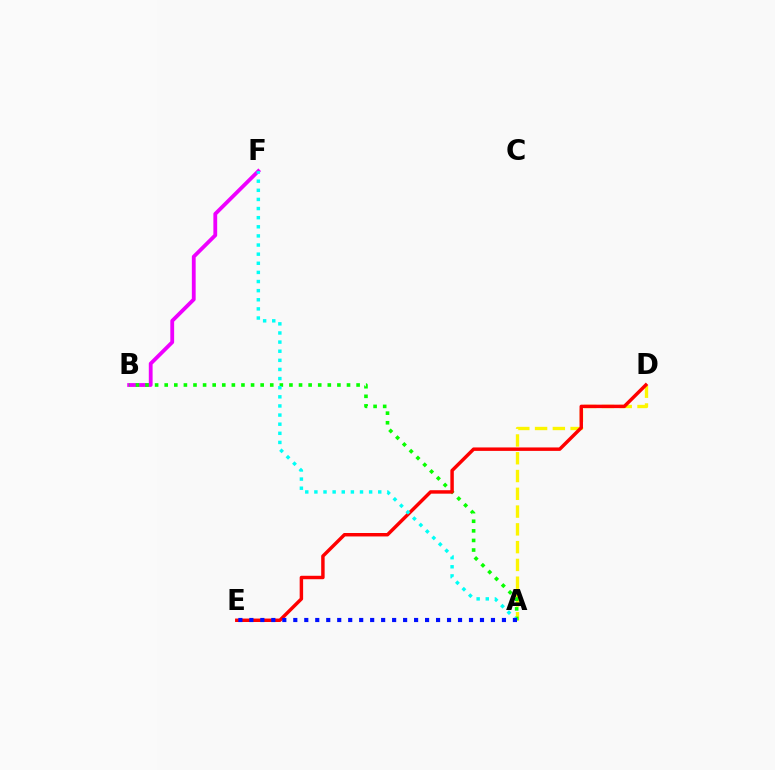{('A', 'D'): [{'color': '#fcf500', 'line_style': 'dashed', 'thickness': 2.41}], ('B', 'F'): [{'color': '#ee00ff', 'line_style': 'solid', 'thickness': 2.74}], ('A', 'B'): [{'color': '#08ff00', 'line_style': 'dotted', 'thickness': 2.61}], ('D', 'E'): [{'color': '#ff0000', 'line_style': 'solid', 'thickness': 2.48}], ('A', 'F'): [{'color': '#00fff6', 'line_style': 'dotted', 'thickness': 2.48}], ('A', 'E'): [{'color': '#0010ff', 'line_style': 'dotted', 'thickness': 2.98}]}